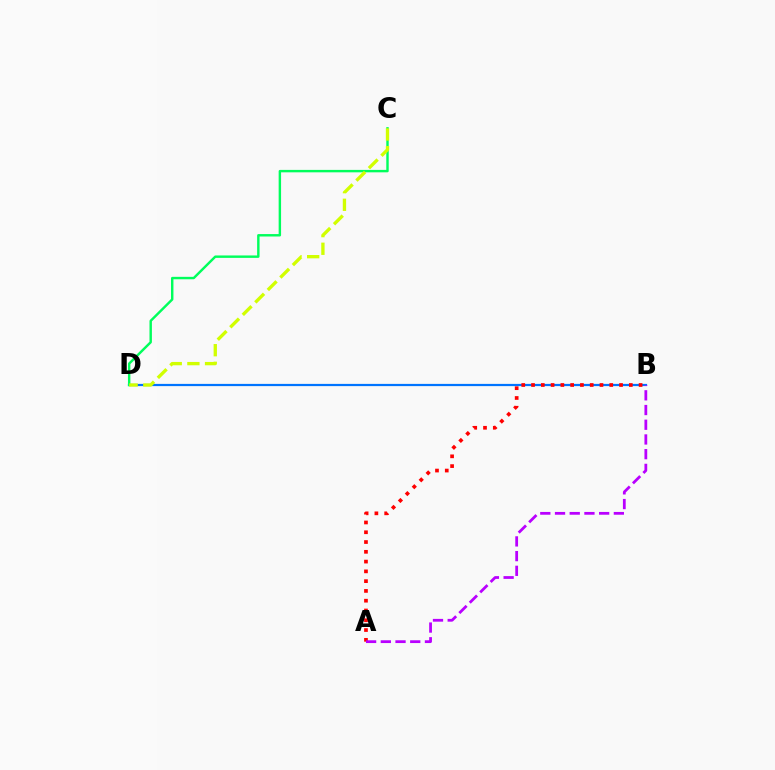{('B', 'D'): [{'color': '#0074ff', 'line_style': 'solid', 'thickness': 1.6}], ('C', 'D'): [{'color': '#00ff5c', 'line_style': 'solid', 'thickness': 1.75}, {'color': '#d1ff00', 'line_style': 'dashed', 'thickness': 2.4}], ('A', 'B'): [{'color': '#ff0000', 'line_style': 'dotted', 'thickness': 2.66}, {'color': '#b900ff', 'line_style': 'dashed', 'thickness': 2.0}]}